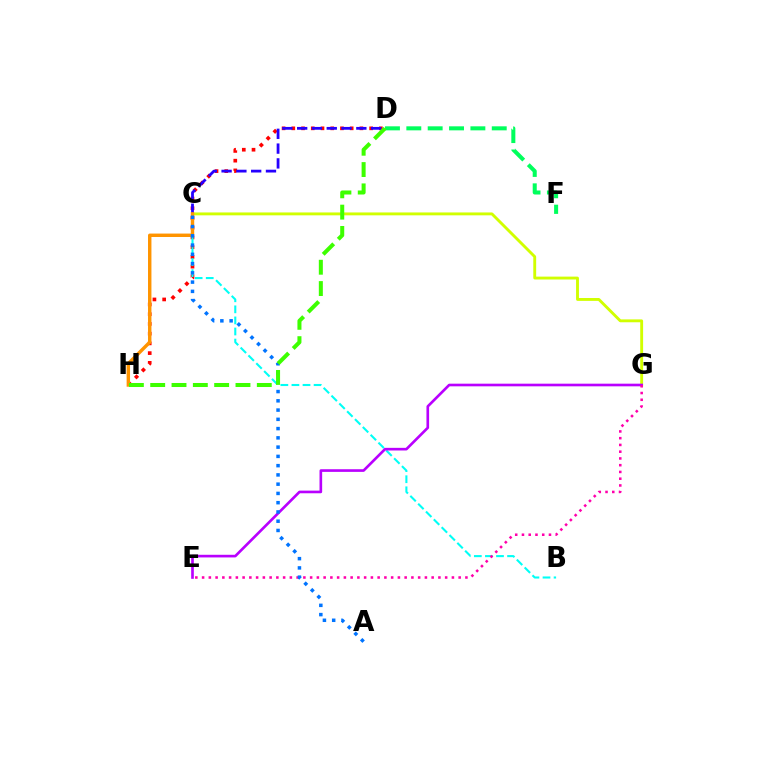{('D', 'H'): [{'color': '#ff0000', 'line_style': 'dotted', 'thickness': 2.64}, {'color': '#3dff00', 'line_style': 'dashed', 'thickness': 2.9}], ('C', 'G'): [{'color': '#d1ff00', 'line_style': 'solid', 'thickness': 2.07}], ('B', 'C'): [{'color': '#00fff6', 'line_style': 'dashed', 'thickness': 1.5}], ('C', 'D'): [{'color': '#2500ff', 'line_style': 'dashed', 'thickness': 2.01}], ('C', 'H'): [{'color': '#ff9400', 'line_style': 'solid', 'thickness': 2.46}], ('E', 'G'): [{'color': '#b900ff', 'line_style': 'solid', 'thickness': 1.91}, {'color': '#ff00ac', 'line_style': 'dotted', 'thickness': 1.83}], ('A', 'C'): [{'color': '#0074ff', 'line_style': 'dotted', 'thickness': 2.52}], ('D', 'F'): [{'color': '#00ff5c', 'line_style': 'dashed', 'thickness': 2.9}]}